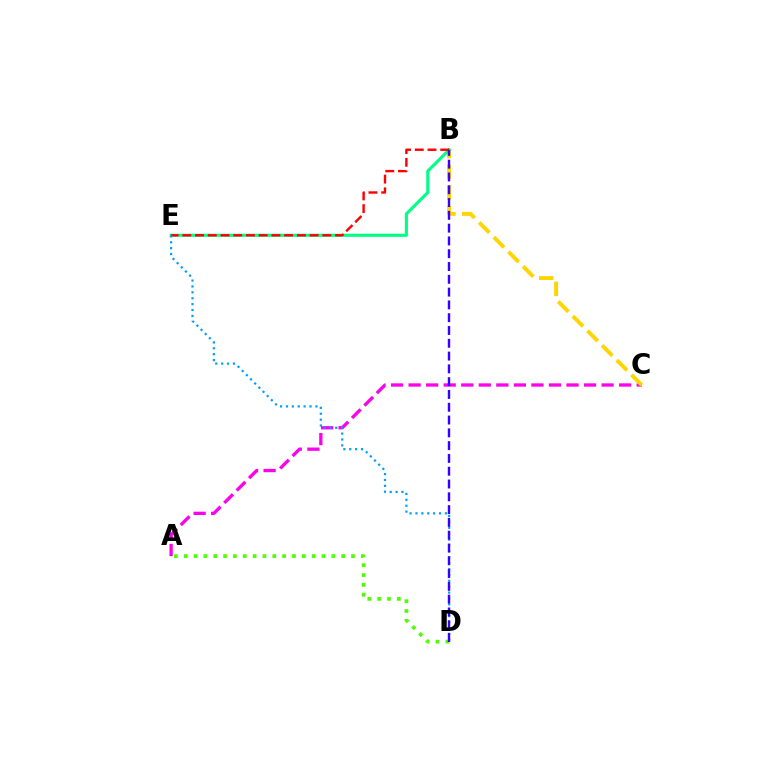{('A', 'C'): [{'color': '#ff00ed', 'line_style': 'dashed', 'thickness': 2.38}], ('B', 'C'): [{'color': '#ffd500', 'line_style': 'dashed', 'thickness': 2.81}], ('A', 'D'): [{'color': '#4fff00', 'line_style': 'dotted', 'thickness': 2.67}], ('B', 'E'): [{'color': '#00ff86', 'line_style': 'solid', 'thickness': 2.25}, {'color': '#ff0000', 'line_style': 'dashed', 'thickness': 1.73}], ('D', 'E'): [{'color': '#009eff', 'line_style': 'dotted', 'thickness': 1.6}], ('B', 'D'): [{'color': '#3700ff', 'line_style': 'dashed', 'thickness': 1.74}]}